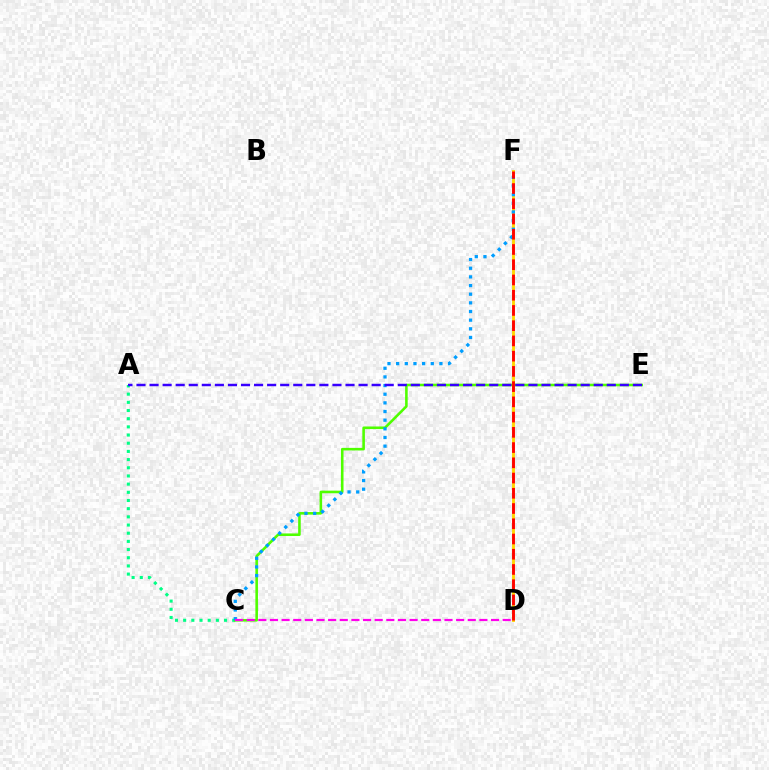{('A', 'C'): [{'color': '#00ff86', 'line_style': 'dotted', 'thickness': 2.22}], ('C', 'E'): [{'color': '#4fff00', 'line_style': 'solid', 'thickness': 1.86}], ('D', 'F'): [{'color': '#ffd500', 'line_style': 'solid', 'thickness': 2.06}, {'color': '#ff0000', 'line_style': 'dashed', 'thickness': 2.07}], ('C', 'F'): [{'color': '#009eff', 'line_style': 'dotted', 'thickness': 2.35}], ('C', 'D'): [{'color': '#ff00ed', 'line_style': 'dashed', 'thickness': 1.58}], ('A', 'E'): [{'color': '#3700ff', 'line_style': 'dashed', 'thickness': 1.77}]}